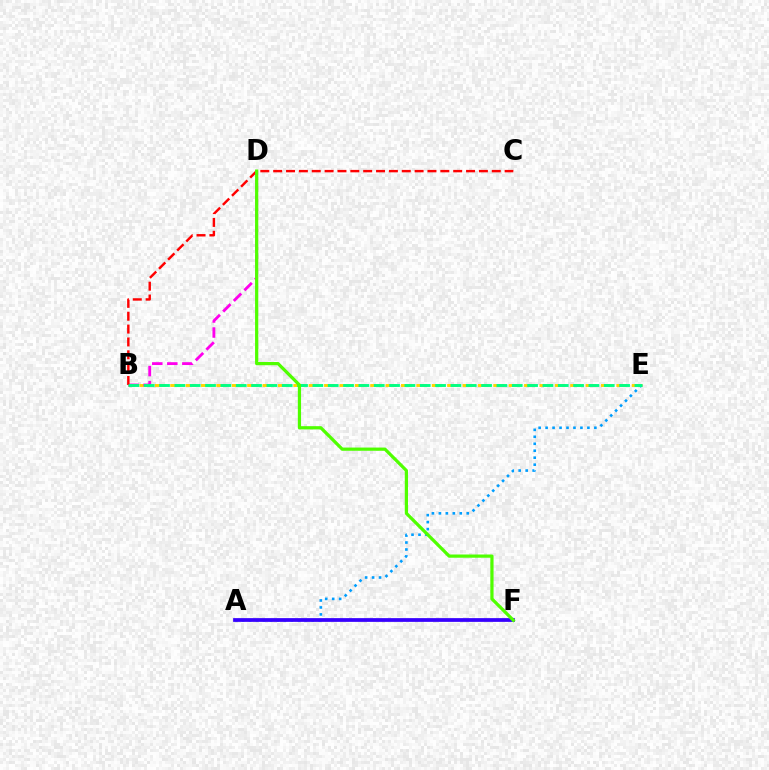{('B', 'E'): [{'color': '#ffd500', 'line_style': 'dashed', 'thickness': 2.09}, {'color': '#00ff86', 'line_style': 'dashed', 'thickness': 2.08}], ('A', 'E'): [{'color': '#009eff', 'line_style': 'dotted', 'thickness': 1.89}], ('B', 'D'): [{'color': '#ff00ed', 'line_style': 'dashed', 'thickness': 2.04}], ('A', 'F'): [{'color': '#3700ff', 'line_style': 'solid', 'thickness': 2.69}], ('B', 'C'): [{'color': '#ff0000', 'line_style': 'dashed', 'thickness': 1.75}], ('D', 'F'): [{'color': '#4fff00', 'line_style': 'solid', 'thickness': 2.32}]}